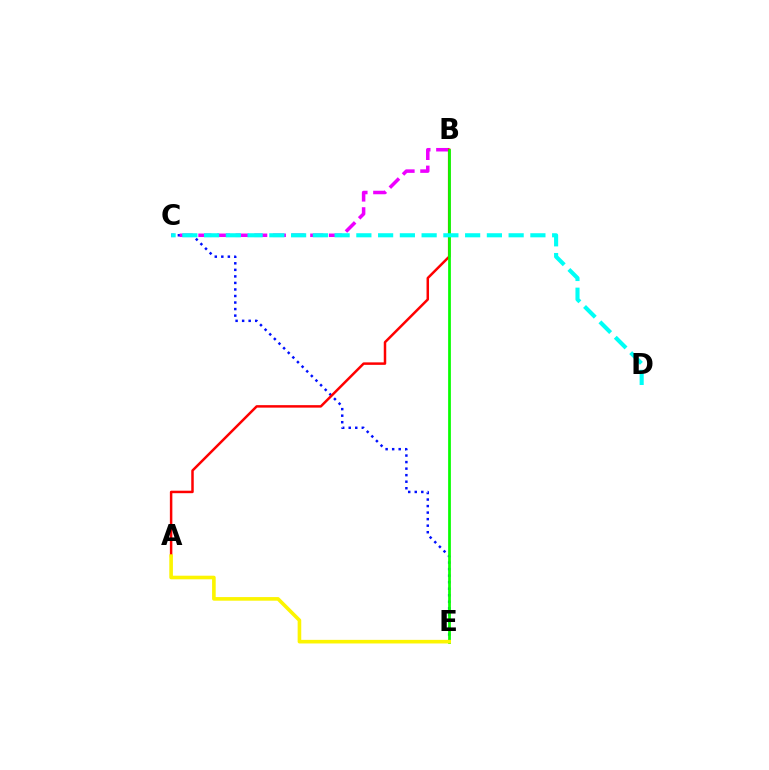{('C', 'E'): [{'color': '#0010ff', 'line_style': 'dotted', 'thickness': 1.78}], ('B', 'C'): [{'color': '#ee00ff', 'line_style': 'dashed', 'thickness': 2.53}], ('A', 'B'): [{'color': '#ff0000', 'line_style': 'solid', 'thickness': 1.79}], ('B', 'E'): [{'color': '#08ff00', 'line_style': 'solid', 'thickness': 1.97}], ('A', 'E'): [{'color': '#fcf500', 'line_style': 'solid', 'thickness': 2.6}], ('C', 'D'): [{'color': '#00fff6', 'line_style': 'dashed', 'thickness': 2.96}]}